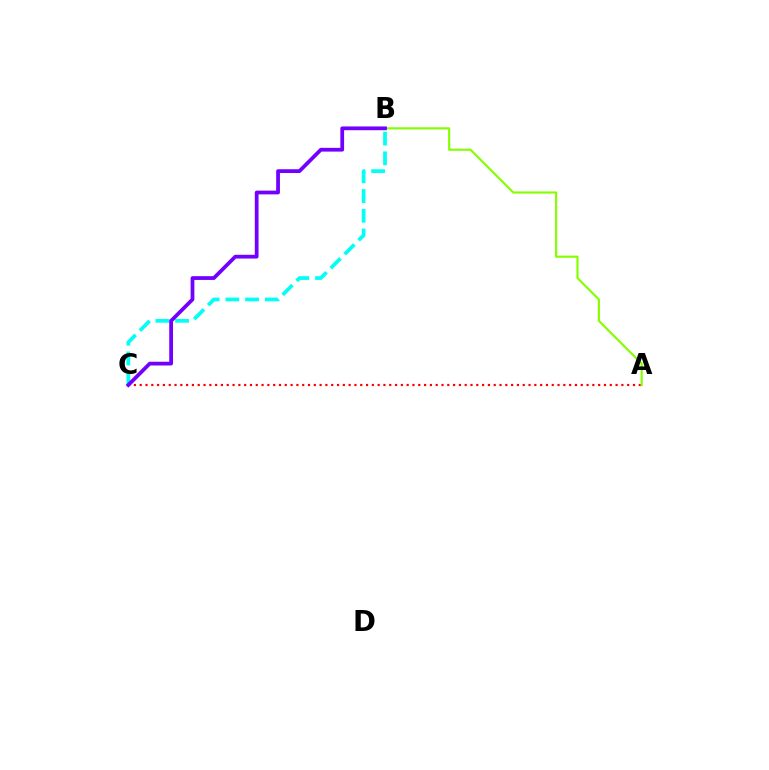{('A', 'C'): [{'color': '#ff0000', 'line_style': 'dotted', 'thickness': 1.58}], ('A', 'B'): [{'color': '#84ff00', 'line_style': 'solid', 'thickness': 1.55}], ('B', 'C'): [{'color': '#00fff6', 'line_style': 'dashed', 'thickness': 2.68}, {'color': '#7200ff', 'line_style': 'solid', 'thickness': 2.71}]}